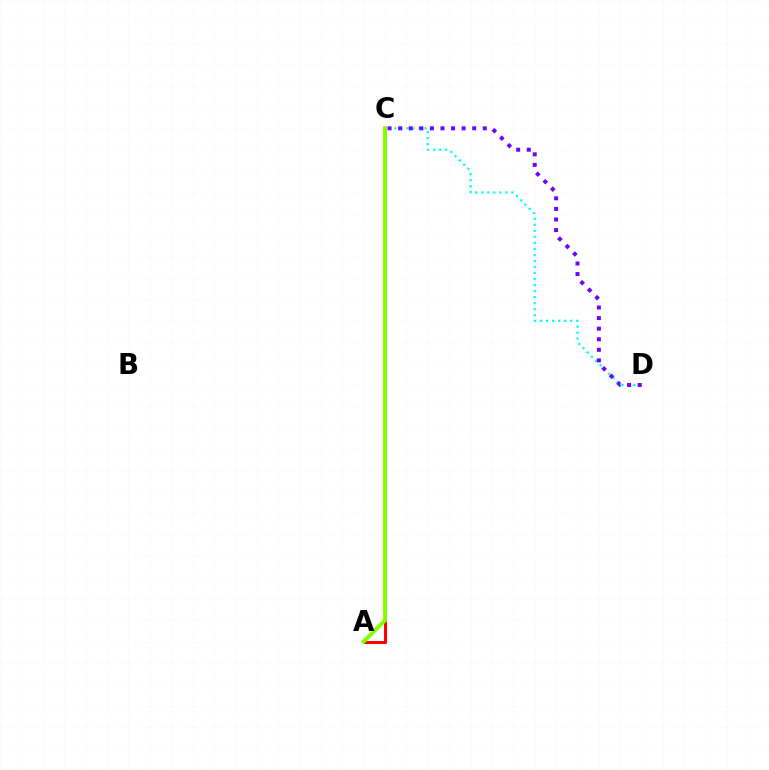{('C', 'D'): [{'color': '#00fff6', 'line_style': 'dotted', 'thickness': 1.64}, {'color': '#7200ff', 'line_style': 'dotted', 'thickness': 2.87}], ('A', 'C'): [{'color': '#ff0000', 'line_style': 'solid', 'thickness': 2.2}, {'color': '#84ff00', 'line_style': 'solid', 'thickness': 2.84}]}